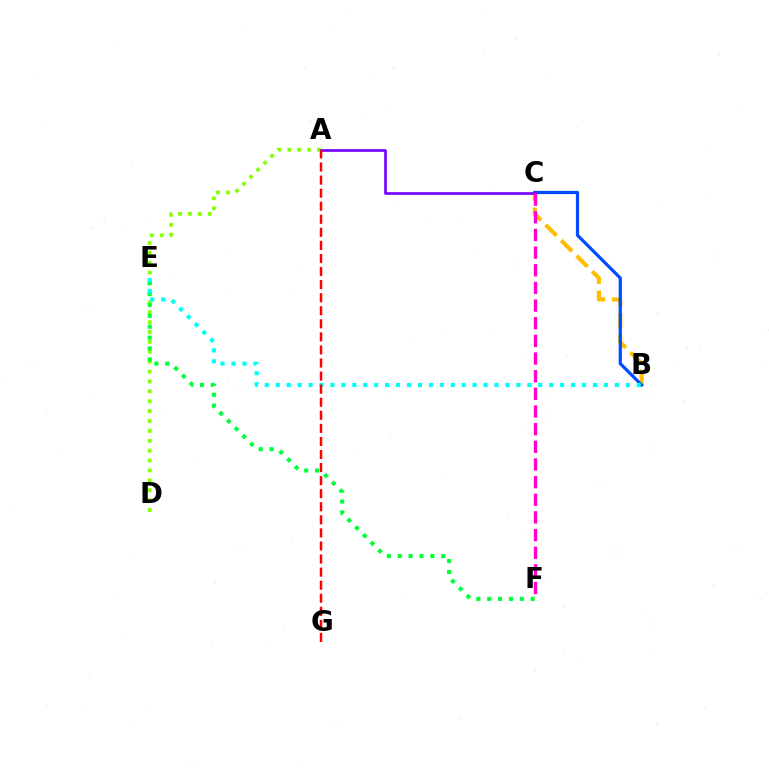{('B', 'C'): [{'color': '#ffbd00', 'line_style': 'dashed', 'thickness': 2.97}, {'color': '#004bff', 'line_style': 'solid', 'thickness': 2.31}], ('A', 'D'): [{'color': '#84ff00', 'line_style': 'dotted', 'thickness': 2.69}], ('E', 'F'): [{'color': '#00ff39', 'line_style': 'dotted', 'thickness': 2.96}], ('B', 'E'): [{'color': '#00fff6', 'line_style': 'dotted', 'thickness': 2.97}], ('A', 'C'): [{'color': '#7200ff', 'line_style': 'solid', 'thickness': 1.91}], ('A', 'G'): [{'color': '#ff0000', 'line_style': 'dashed', 'thickness': 1.78}], ('C', 'F'): [{'color': '#ff00cf', 'line_style': 'dashed', 'thickness': 2.4}]}